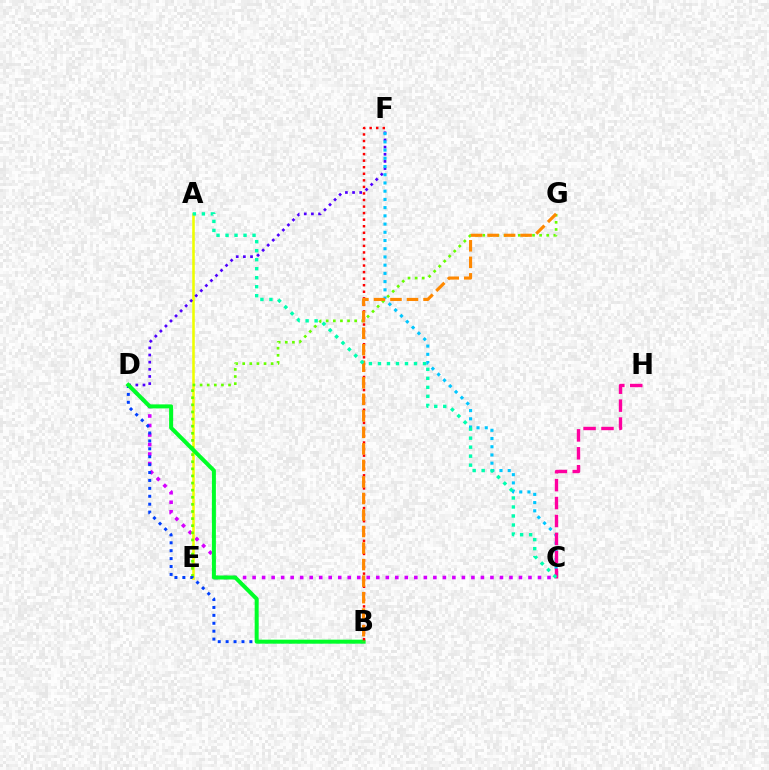{('C', 'D'): [{'color': '#d600ff', 'line_style': 'dotted', 'thickness': 2.58}], ('A', 'E'): [{'color': '#eeff00', 'line_style': 'solid', 'thickness': 1.85}], ('E', 'G'): [{'color': '#66ff00', 'line_style': 'dotted', 'thickness': 1.93}], ('D', 'F'): [{'color': '#4f00ff', 'line_style': 'dotted', 'thickness': 1.94}], ('C', 'F'): [{'color': '#00c7ff', 'line_style': 'dotted', 'thickness': 2.23}], ('B', 'D'): [{'color': '#003fff', 'line_style': 'dotted', 'thickness': 2.15}, {'color': '#00ff27', 'line_style': 'solid', 'thickness': 2.89}], ('C', 'H'): [{'color': '#ff00a0', 'line_style': 'dashed', 'thickness': 2.44}], ('B', 'F'): [{'color': '#ff0000', 'line_style': 'dotted', 'thickness': 1.78}], ('B', 'G'): [{'color': '#ff8800', 'line_style': 'dashed', 'thickness': 2.25}], ('A', 'C'): [{'color': '#00ffaf', 'line_style': 'dotted', 'thickness': 2.45}]}